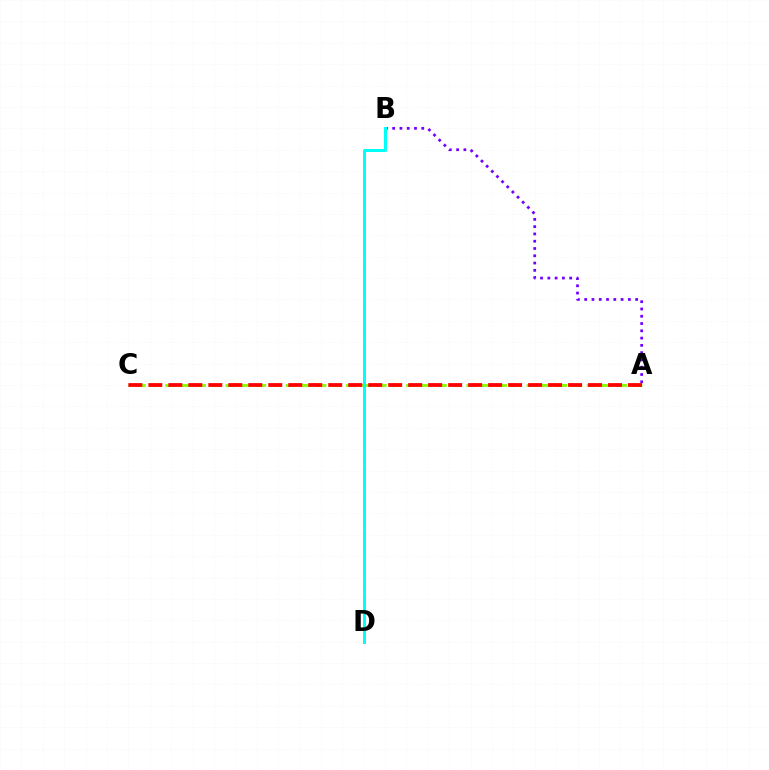{('A', 'B'): [{'color': '#7200ff', 'line_style': 'dotted', 'thickness': 1.98}], ('A', 'C'): [{'color': '#84ff00', 'line_style': 'dashed', 'thickness': 2.05}, {'color': '#ff0000', 'line_style': 'dashed', 'thickness': 2.72}], ('B', 'D'): [{'color': '#00fff6', 'line_style': 'solid', 'thickness': 2.15}]}